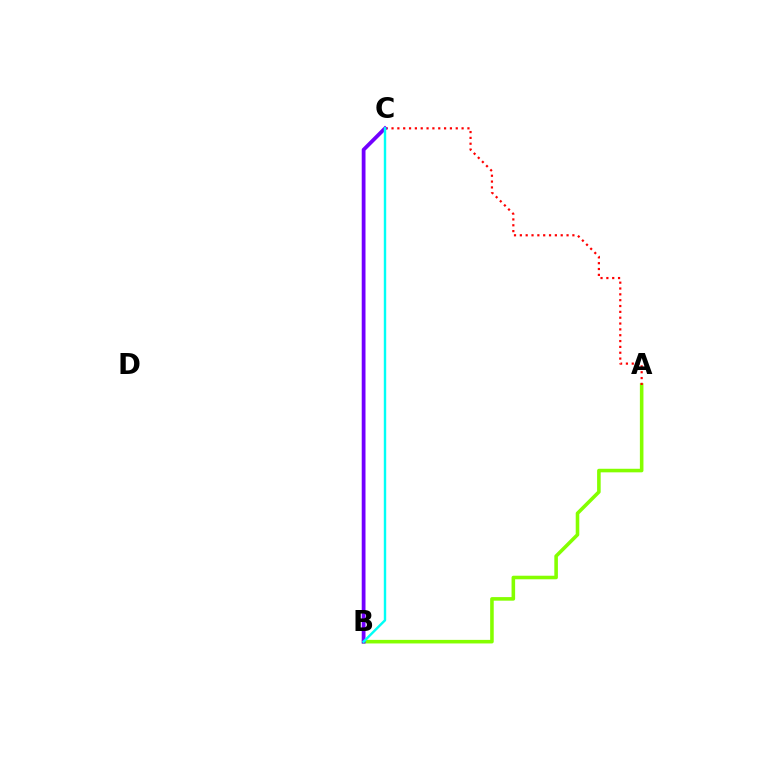{('A', 'B'): [{'color': '#84ff00', 'line_style': 'solid', 'thickness': 2.57}], ('A', 'C'): [{'color': '#ff0000', 'line_style': 'dotted', 'thickness': 1.59}], ('B', 'C'): [{'color': '#7200ff', 'line_style': 'solid', 'thickness': 2.72}, {'color': '#00fff6', 'line_style': 'solid', 'thickness': 1.74}]}